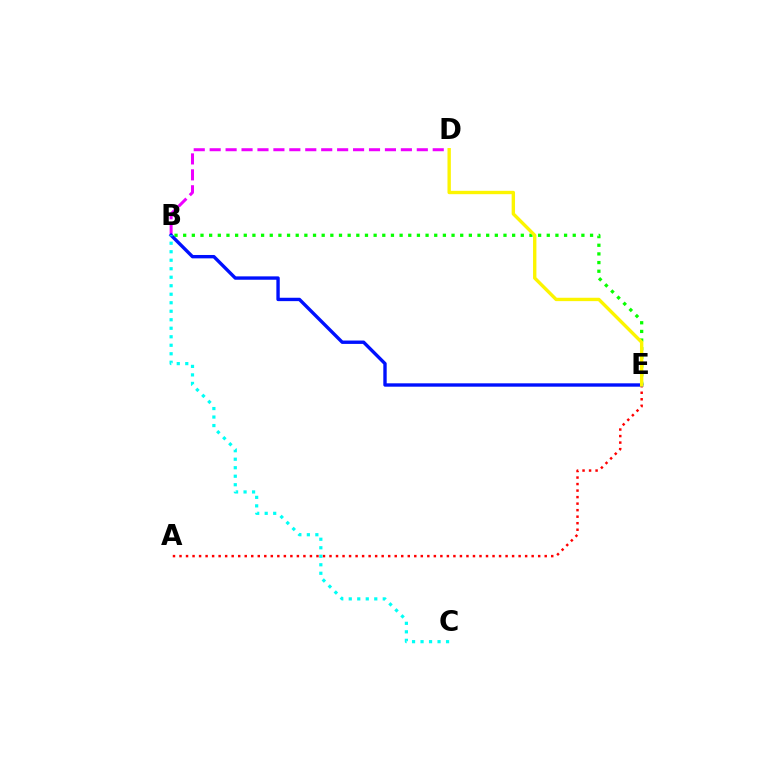{('B', 'D'): [{'color': '#ee00ff', 'line_style': 'dashed', 'thickness': 2.16}], ('B', 'E'): [{'color': '#08ff00', 'line_style': 'dotted', 'thickness': 2.35}, {'color': '#0010ff', 'line_style': 'solid', 'thickness': 2.43}], ('A', 'E'): [{'color': '#ff0000', 'line_style': 'dotted', 'thickness': 1.77}], ('B', 'C'): [{'color': '#00fff6', 'line_style': 'dotted', 'thickness': 2.31}], ('D', 'E'): [{'color': '#fcf500', 'line_style': 'solid', 'thickness': 2.43}]}